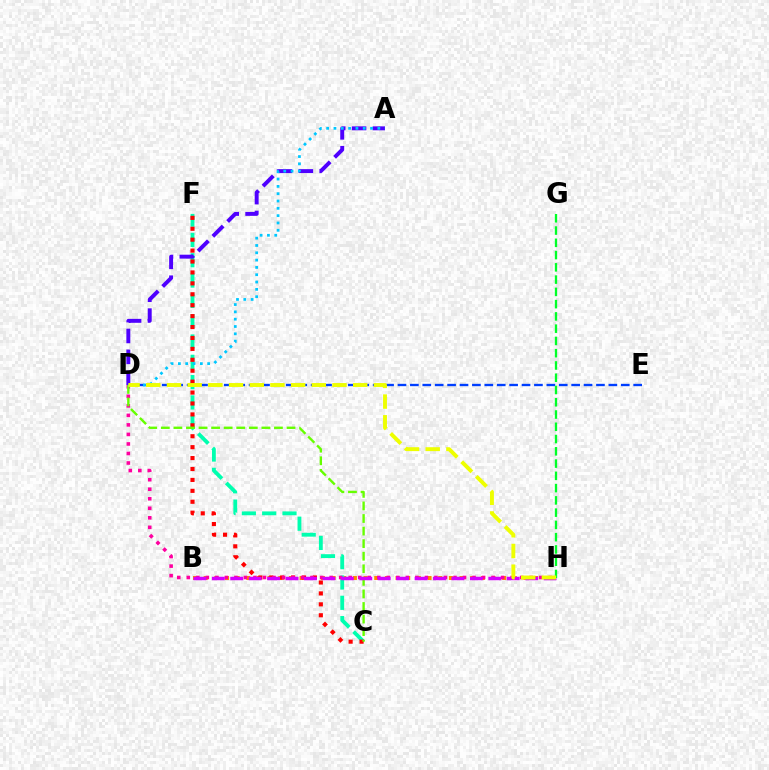{('B', 'H'): [{'color': '#ff8800', 'line_style': 'dotted', 'thickness': 2.9}, {'color': '#d600ff', 'line_style': 'dashed', 'thickness': 2.5}], ('D', 'E'): [{'color': '#003fff', 'line_style': 'dashed', 'thickness': 1.69}], ('C', 'F'): [{'color': '#00ffaf', 'line_style': 'dashed', 'thickness': 2.76}, {'color': '#ff0000', 'line_style': 'dotted', 'thickness': 2.97}], ('A', 'D'): [{'color': '#4f00ff', 'line_style': 'dashed', 'thickness': 2.84}, {'color': '#00c7ff', 'line_style': 'dotted', 'thickness': 1.99}], ('D', 'H'): [{'color': '#ff00a0', 'line_style': 'dotted', 'thickness': 2.59}, {'color': '#eeff00', 'line_style': 'dashed', 'thickness': 2.81}], ('C', 'D'): [{'color': '#66ff00', 'line_style': 'dashed', 'thickness': 1.71}], ('G', 'H'): [{'color': '#00ff27', 'line_style': 'dashed', 'thickness': 1.67}]}